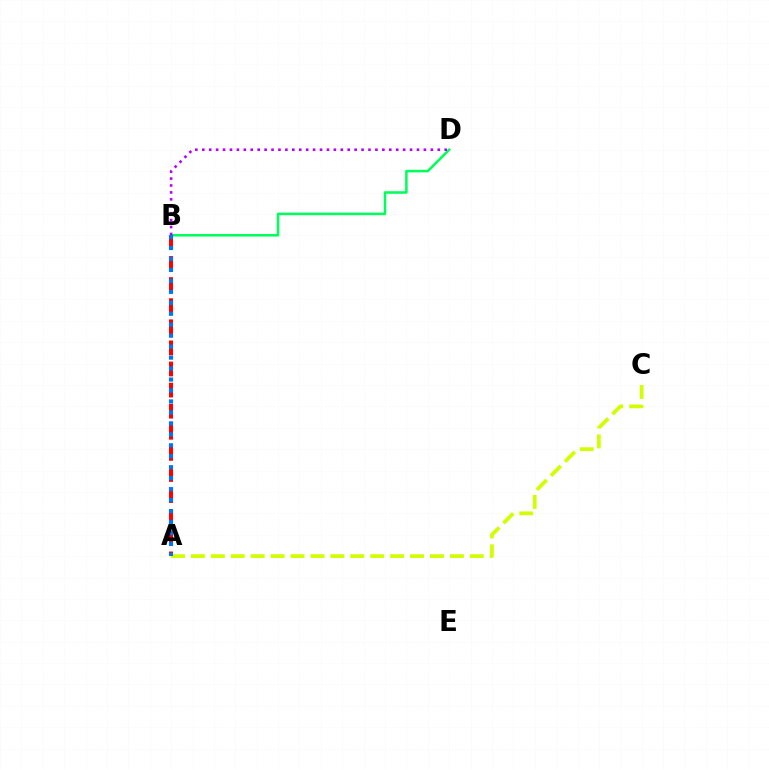{('A', 'B'): [{'color': '#ff0000', 'line_style': 'dashed', 'thickness': 2.87}, {'color': '#0074ff', 'line_style': 'dotted', 'thickness': 2.98}], ('B', 'D'): [{'color': '#00ff5c', 'line_style': 'solid', 'thickness': 1.84}, {'color': '#b900ff', 'line_style': 'dotted', 'thickness': 1.88}], ('A', 'C'): [{'color': '#d1ff00', 'line_style': 'dashed', 'thickness': 2.71}]}